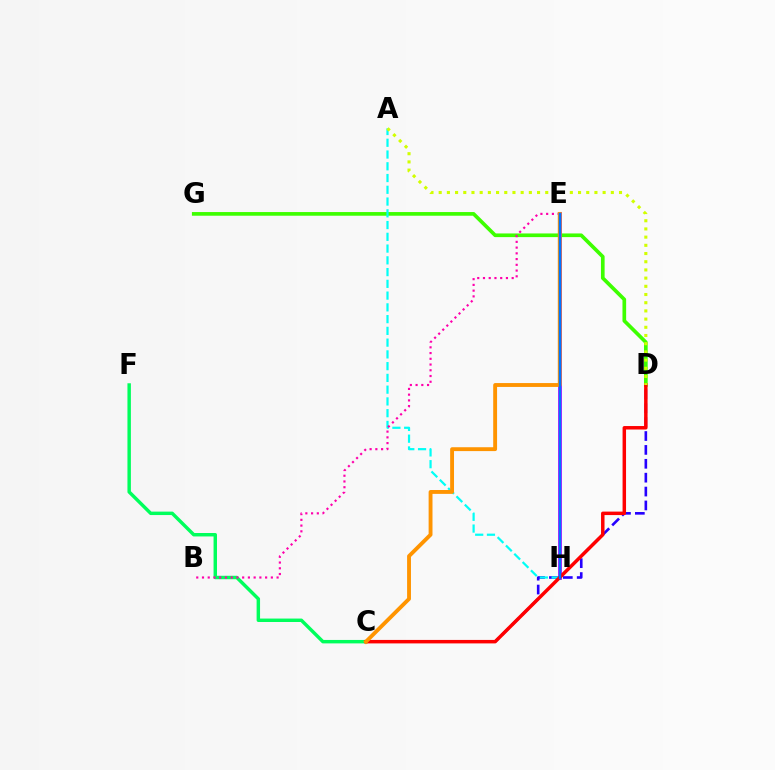{('D', 'G'): [{'color': '#3dff00', 'line_style': 'solid', 'thickness': 2.64}], ('C', 'D'): [{'color': '#2500ff', 'line_style': 'dashed', 'thickness': 1.89}, {'color': '#ff0000', 'line_style': 'solid', 'thickness': 2.5}], ('C', 'F'): [{'color': '#00ff5c', 'line_style': 'solid', 'thickness': 2.48}], ('A', 'H'): [{'color': '#00fff6', 'line_style': 'dashed', 'thickness': 1.6}], ('E', 'H'): [{'color': '#b900ff', 'line_style': 'solid', 'thickness': 2.69}, {'color': '#0074ff', 'line_style': 'solid', 'thickness': 1.77}], ('B', 'E'): [{'color': '#ff00ac', 'line_style': 'dotted', 'thickness': 1.56}], ('C', 'E'): [{'color': '#ff9400', 'line_style': 'solid', 'thickness': 2.78}], ('A', 'D'): [{'color': '#d1ff00', 'line_style': 'dotted', 'thickness': 2.23}]}